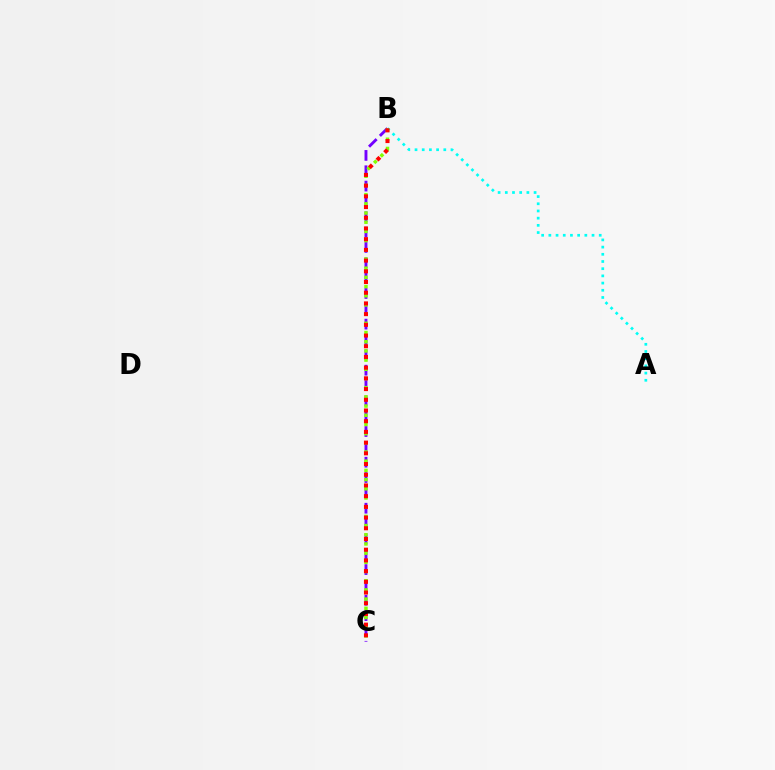{('A', 'B'): [{'color': '#00fff6', 'line_style': 'dotted', 'thickness': 1.95}], ('B', 'C'): [{'color': '#7200ff', 'line_style': 'dashed', 'thickness': 2.08}, {'color': '#84ff00', 'line_style': 'dotted', 'thickness': 2.5}, {'color': '#ff0000', 'line_style': 'dotted', 'thickness': 2.91}]}